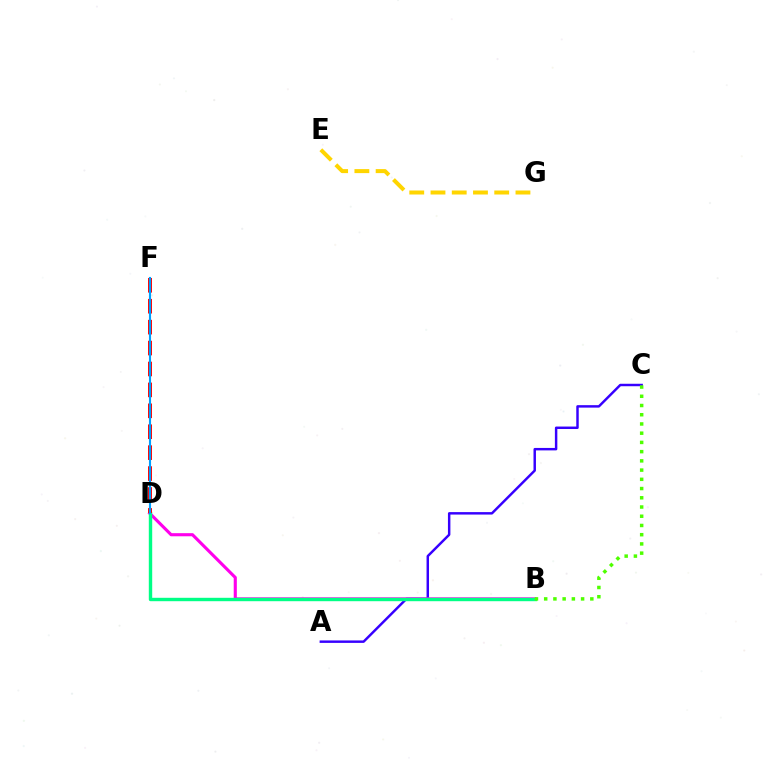{('A', 'C'): [{'color': '#3700ff', 'line_style': 'solid', 'thickness': 1.77}], ('E', 'G'): [{'color': '#ffd500', 'line_style': 'dashed', 'thickness': 2.89}], ('B', 'D'): [{'color': '#ff00ed', 'line_style': 'solid', 'thickness': 2.24}, {'color': '#00ff86', 'line_style': 'solid', 'thickness': 2.45}], ('D', 'F'): [{'color': '#ff0000', 'line_style': 'dashed', 'thickness': 2.84}, {'color': '#009eff', 'line_style': 'solid', 'thickness': 1.52}], ('B', 'C'): [{'color': '#4fff00', 'line_style': 'dotted', 'thickness': 2.51}]}